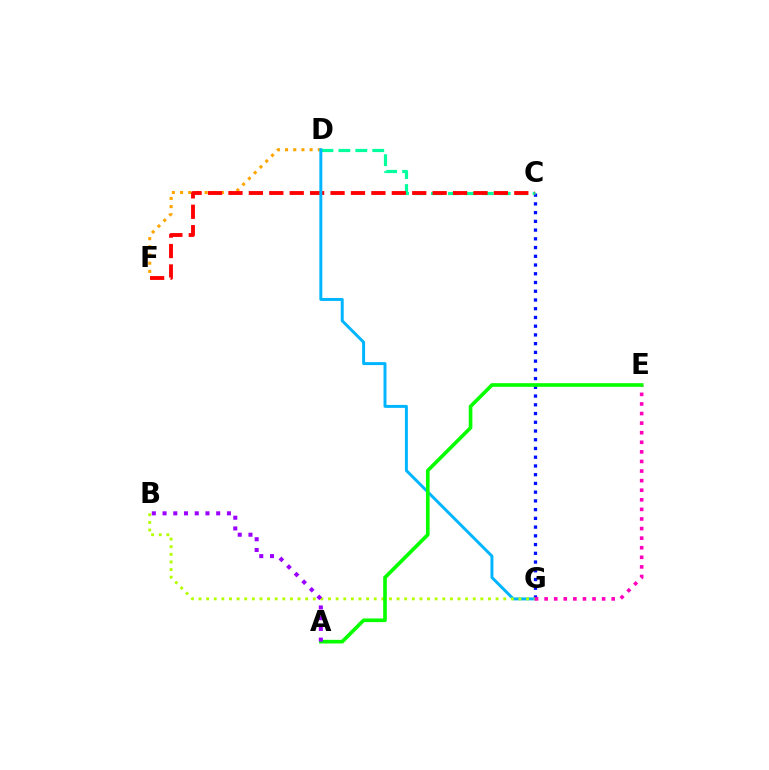{('C', 'G'): [{'color': '#0010ff', 'line_style': 'dotted', 'thickness': 2.37}], ('D', 'F'): [{'color': '#ffa500', 'line_style': 'dotted', 'thickness': 2.22}], ('C', 'D'): [{'color': '#00ff9d', 'line_style': 'dashed', 'thickness': 2.3}], ('C', 'F'): [{'color': '#ff0000', 'line_style': 'dashed', 'thickness': 2.77}], ('D', 'G'): [{'color': '#00b5ff', 'line_style': 'solid', 'thickness': 2.13}], ('B', 'G'): [{'color': '#b3ff00', 'line_style': 'dotted', 'thickness': 2.07}], ('E', 'G'): [{'color': '#ff00bd', 'line_style': 'dotted', 'thickness': 2.6}], ('A', 'E'): [{'color': '#08ff00', 'line_style': 'solid', 'thickness': 2.62}], ('A', 'B'): [{'color': '#9b00ff', 'line_style': 'dotted', 'thickness': 2.92}]}